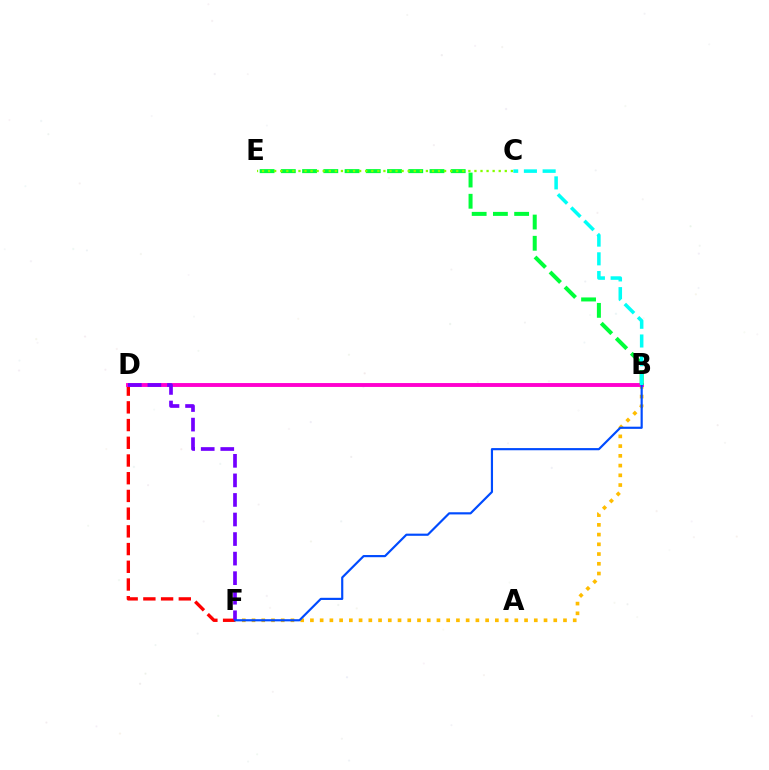{('D', 'F'): [{'color': '#ff0000', 'line_style': 'dashed', 'thickness': 2.41}, {'color': '#7200ff', 'line_style': 'dashed', 'thickness': 2.66}], ('B', 'F'): [{'color': '#ffbd00', 'line_style': 'dotted', 'thickness': 2.64}, {'color': '#004bff', 'line_style': 'solid', 'thickness': 1.56}], ('B', 'D'): [{'color': '#ff00cf', 'line_style': 'solid', 'thickness': 2.8}], ('B', 'E'): [{'color': '#00ff39', 'line_style': 'dashed', 'thickness': 2.89}], ('B', 'C'): [{'color': '#00fff6', 'line_style': 'dashed', 'thickness': 2.55}], ('C', 'E'): [{'color': '#84ff00', 'line_style': 'dotted', 'thickness': 1.65}]}